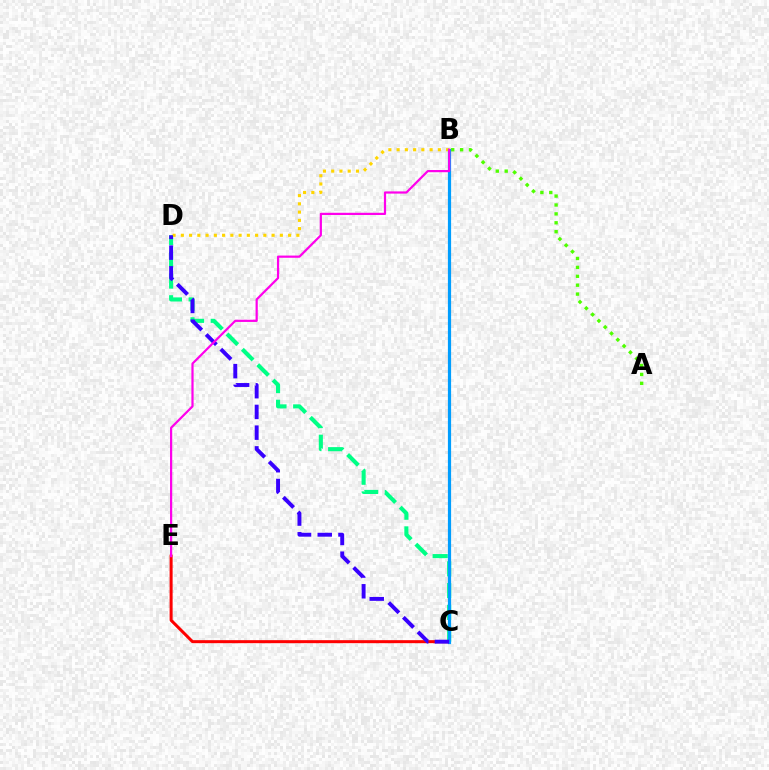{('C', 'D'): [{'color': '#00ff86', 'line_style': 'dashed', 'thickness': 2.95}, {'color': '#3700ff', 'line_style': 'dashed', 'thickness': 2.82}], ('A', 'B'): [{'color': '#4fff00', 'line_style': 'dotted', 'thickness': 2.42}], ('C', 'E'): [{'color': '#ff0000', 'line_style': 'solid', 'thickness': 2.17}], ('B', 'D'): [{'color': '#ffd500', 'line_style': 'dotted', 'thickness': 2.24}], ('B', 'C'): [{'color': '#009eff', 'line_style': 'solid', 'thickness': 2.31}], ('B', 'E'): [{'color': '#ff00ed', 'line_style': 'solid', 'thickness': 1.59}]}